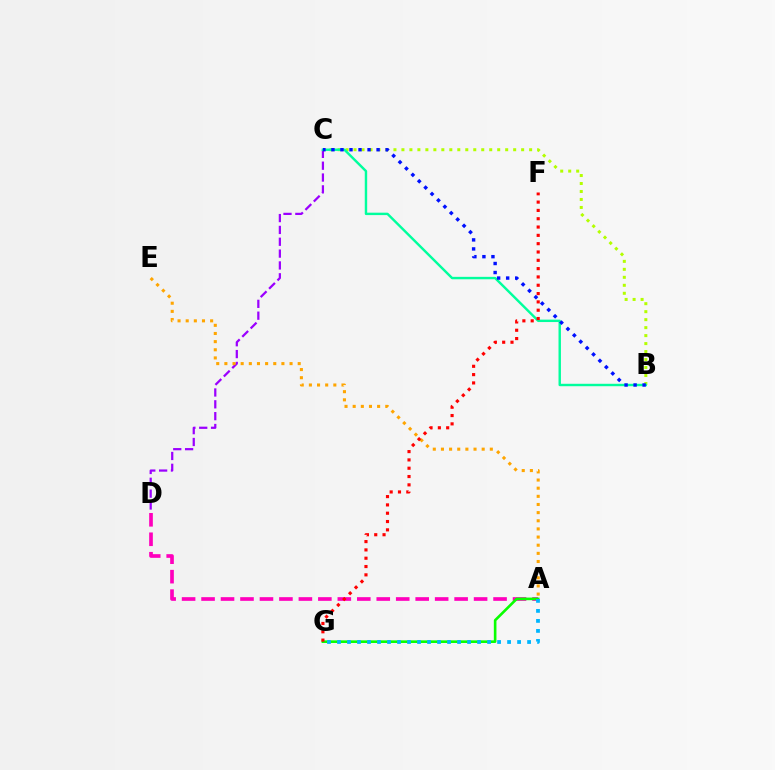{('C', 'D'): [{'color': '#9b00ff', 'line_style': 'dashed', 'thickness': 1.61}], ('A', 'D'): [{'color': '#ff00bd', 'line_style': 'dashed', 'thickness': 2.64}], ('A', 'G'): [{'color': '#08ff00', 'line_style': 'solid', 'thickness': 1.89}, {'color': '#00b5ff', 'line_style': 'dotted', 'thickness': 2.72}], ('B', 'C'): [{'color': '#b3ff00', 'line_style': 'dotted', 'thickness': 2.17}, {'color': '#00ff9d', 'line_style': 'solid', 'thickness': 1.74}, {'color': '#0010ff', 'line_style': 'dotted', 'thickness': 2.45}], ('A', 'E'): [{'color': '#ffa500', 'line_style': 'dotted', 'thickness': 2.21}], ('F', 'G'): [{'color': '#ff0000', 'line_style': 'dotted', 'thickness': 2.26}]}